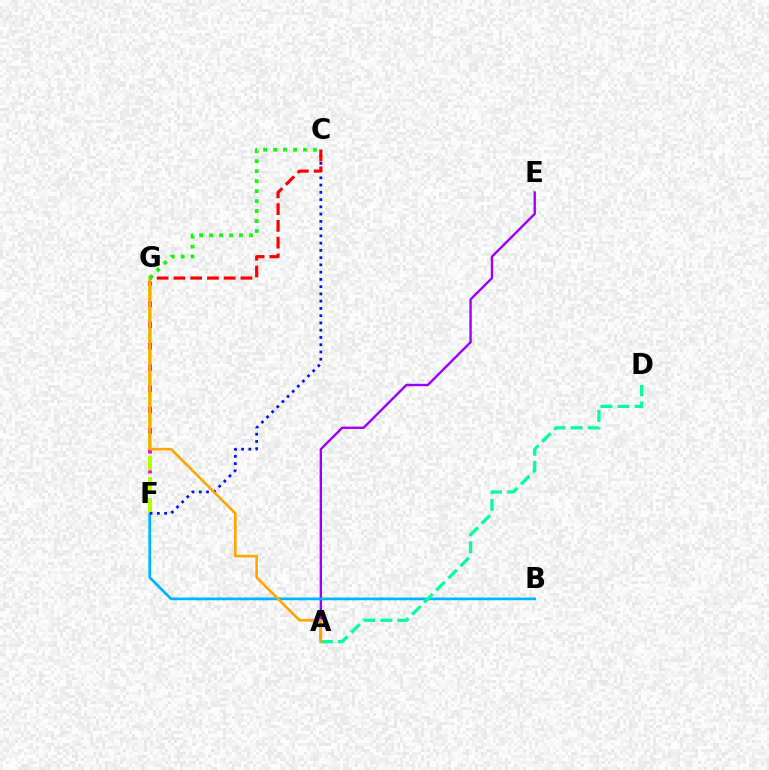{('A', 'E'): [{'color': '#9b00ff', 'line_style': 'solid', 'thickness': 1.72}], ('B', 'F'): [{'color': '#00b5ff', 'line_style': 'solid', 'thickness': 1.97}], ('F', 'G'): [{'color': '#ff00bd', 'line_style': 'dashed', 'thickness': 2.69}, {'color': '#b3ff00', 'line_style': 'dashed', 'thickness': 2.89}], ('A', 'D'): [{'color': '#00ff9d', 'line_style': 'dashed', 'thickness': 2.32}], ('C', 'F'): [{'color': '#0010ff', 'line_style': 'dotted', 'thickness': 1.97}], ('C', 'G'): [{'color': '#ff0000', 'line_style': 'dashed', 'thickness': 2.28}, {'color': '#08ff00', 'line_style': 'dotted', 'thickness': 2.71}], ('A', 'G'): [{'color': '#ffa500', 'line_style': 'solid', 'thickness': 1.89}]}